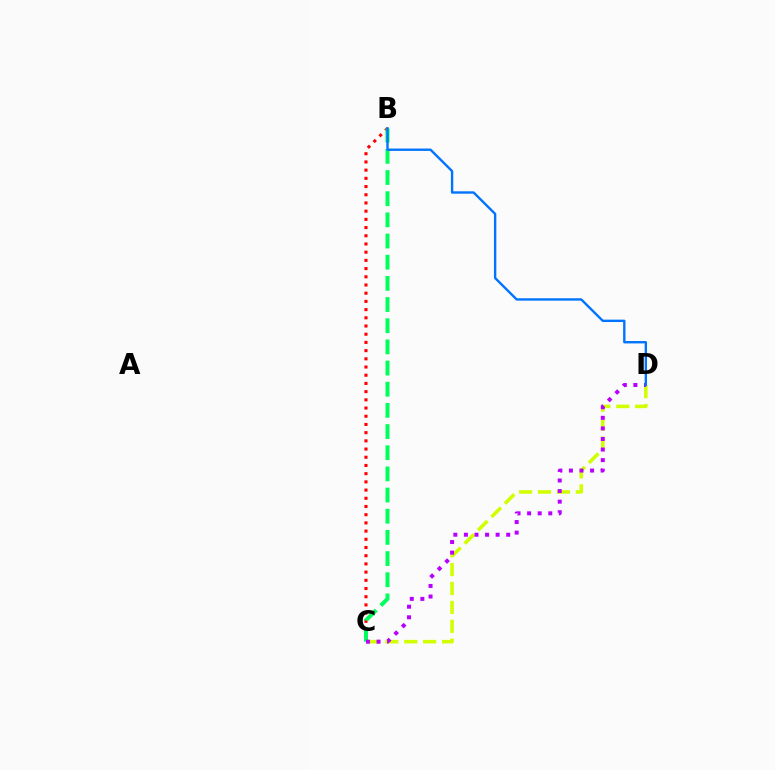{('C', 'D'): [{'color': '#d1ff00', 'line_style': 'dashed', 'thickness': 2.57}, {'color': '#b900ff', 'line_style': 'dotted', 'thickness': 2.87}], ('B', 'C'): [{'color': '#ff0000', 'line_style': 'dotted', 'thickness': 2.23}, {'color': '#00ff5c', 'line_style': 'dashed', 'thickness': 2.88}], ('B', 'D'): [{'color': '#0074ff', 'line_style': 'solid', 'thickness': 1.72}]}